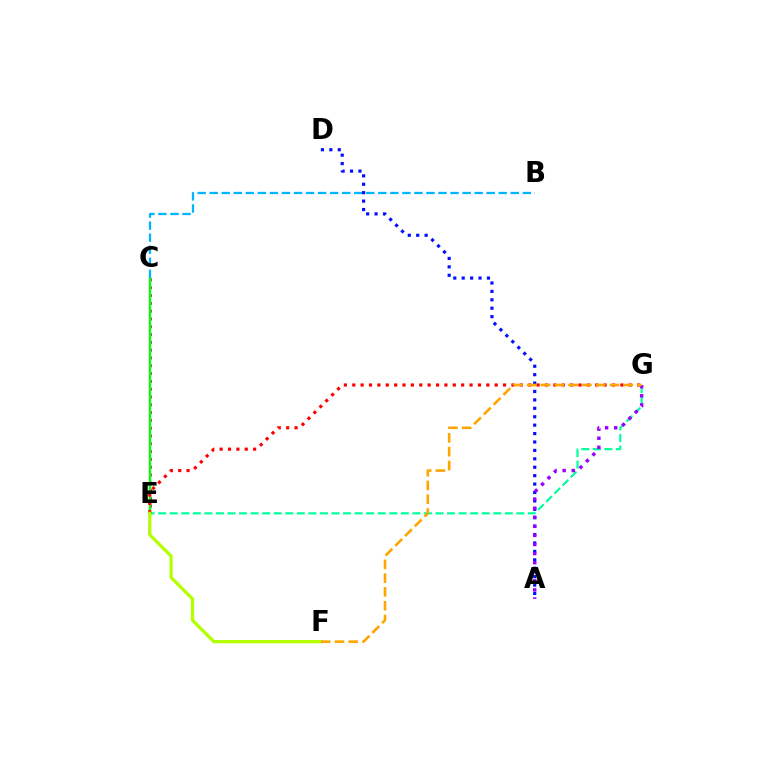{('E', 'G'): [{'color': '#00ff9d', 'line_style': 'dashed', 'thickness': 1.57}, {'color': '#ff0000', 'line_style': 'dotted', 'thickness': 2.28}], ('C', 'E'): [{'color': '#ff00bd', 'line_style': 'dotted', 'thickness': 2.12}, {'color': '#08ff00', 'line_style': 'solid', 'thickness': 1.75}], ('B', 'C'): [{'color': '#00b5ff', 'line_style': 'dashed', 'thickness': 1.64}], ('A', 'D'): [{'color': '#0010ff', 'line_style': 'dotted', 'thickness': 2.29}], ('A', 'G'): [{'color': '#9b00ff', 'line_style': 'dotted', 'thickness': 2.47}], ('E', 'F'): [{'color': '#b3ff00', 'line_style': 'solid', 'thickness': 2.33}], ('F', 'G'): [{'color': '#ffa500', 'line_style': 'dashed', 'thickness': 1.87}]}